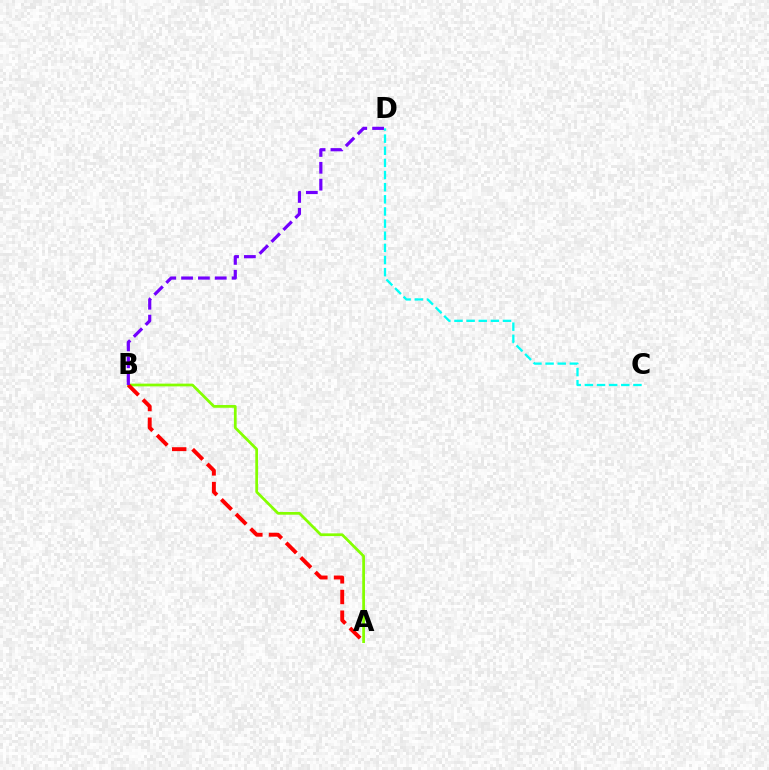{('A', 'B'): [{'color': '#84ff00', 'line_style': 'solid', 'thickness': 1.97}, {'color': '#ff0000', 'line_style': 'dashed', 'thickness': 2.81}], ('C', 'D'): [{'color': '#00fff6', 'line_style': 'dashed', 'thickness': 1.65}], ('B', 'D'): [{'color': '#7200ff', 'line_style': 'dashed', 'thickness': 2.29}]}